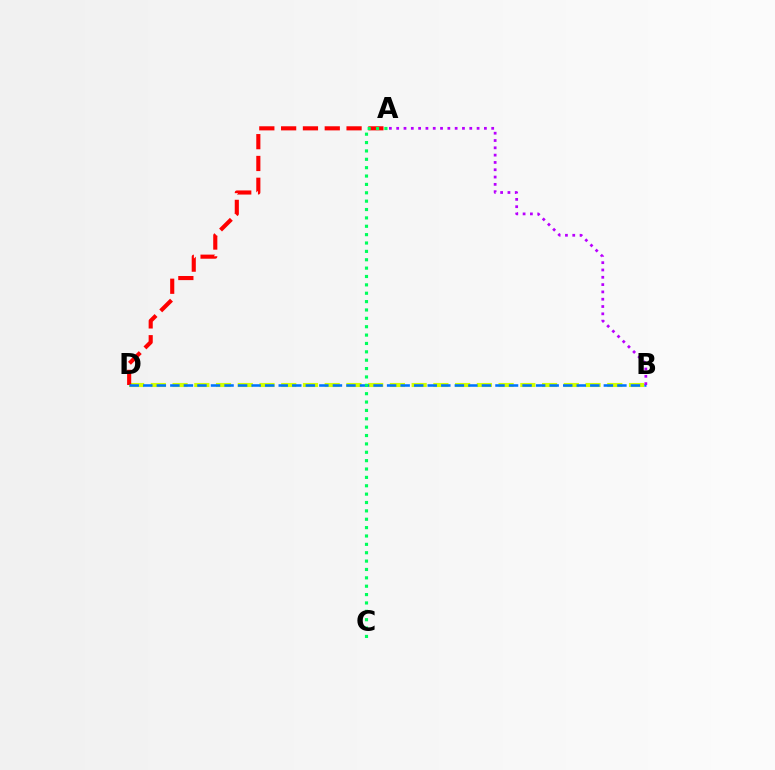{('B', 'D'): [{'color': '#d1ff00', 'line_style': 'dashed', 'thickness': 2.95}, {'color': '#0074ff', 'line_style': 'dashed', 'thickness': 1.84}], ('A', 'D'): [{'color': '#ff0000', 'line_style': 'dashed', 'thickness': 2.96}], ('A', 'B'): [{'color': '#b900ff', 'line_style': 'dotted', 'thickness': 1.99}], ('A', 'C'): [{'color': '#00ff5c', 'line_style': 'dotted', 'thickness': 2.27}]}